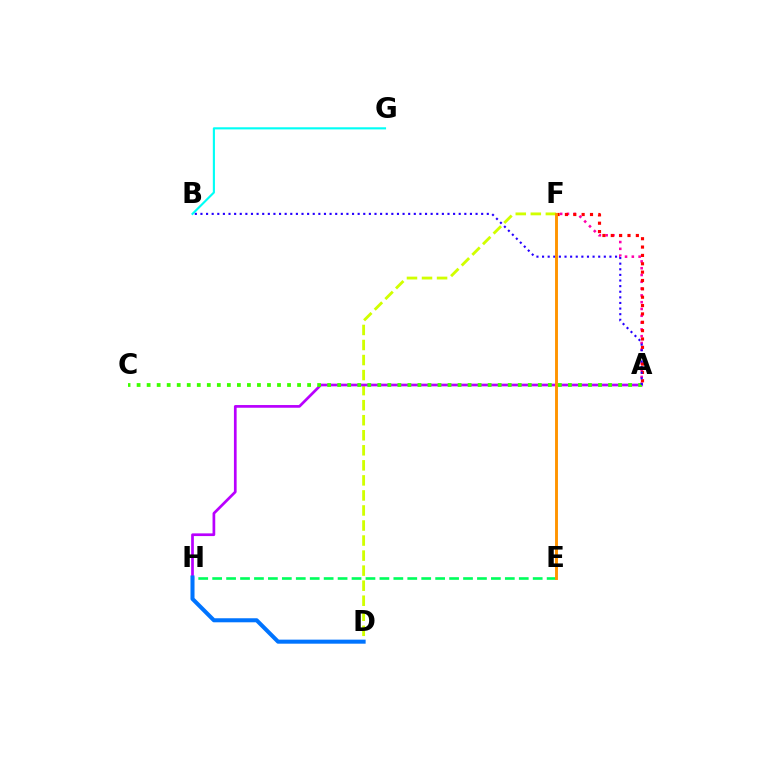{('D', 'F'): [{'color': '#d1ff00', 'line_style': 'dashed', 'thickness': 2.04}], ('A', 'F'): [{'color': '#ff00ac', 'line_style': 'dotted', 'thickness': 1.85}, {'color': '#ff0000', 'line_style': 'dotted', 'thickness': 2.27}], ('A', 'H'): [{'color': '#b900ff', 'line_style': 'solid', 'thickness': 1.95}], ('B', 'G'): [{'color': '#00fff6', 'line_style': 'solid', 'thickness': 1.53}], ('E', 'H'): [{'color': '#00ff5c', 'line_style': 'dashed', 'thickness': 1.89}], ('D', 'H'): [{'color': '#0074ff', 'line_style': 'solid', 'thickness': 2.91}], ('A', 'C'): [{'color': '#3dff00', 'line_style': 'dotted', 'thickness': 2.73}], ('A', 'B'): [{'color': '#2500ff', 'line_style': 'dotted', 'thickness': 1.53}], ('E', 'F'): [{'color': '#ff9400', 'line_style': 'solid', 'thickness': 2.09}]}